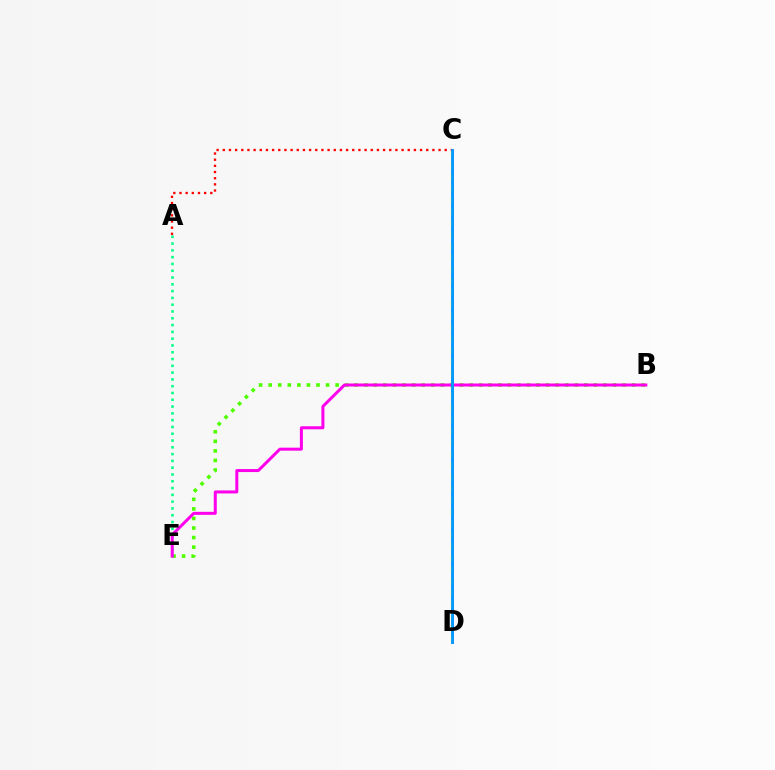{('C', 'D'): [{'color': '#3700ff', 'line_style': 'solid', 'thickness': 1.8}, {'color': '#ffd500', 'line_style': 'dashed', 'thickness': 1.57}, {'color': '#009eff', 'line_style': 'solid', 'thickness': 2.0}], ('B', 'E'): [{'color': '#4fff00', 'line_style': 'dotted', 'thickness': 2.6}, {'color': '#ff00ed', 'line_style': 'solid', 'thickness': 2.16}], ('A', 'C'): [{'color': '#ff0000', 'line_style': 'dotted', 'thickness': 1.67}], ('A', 'E'): [{'color': '#00ff86', 'line_style': 'dotted', 'thickness': 1.85}]}